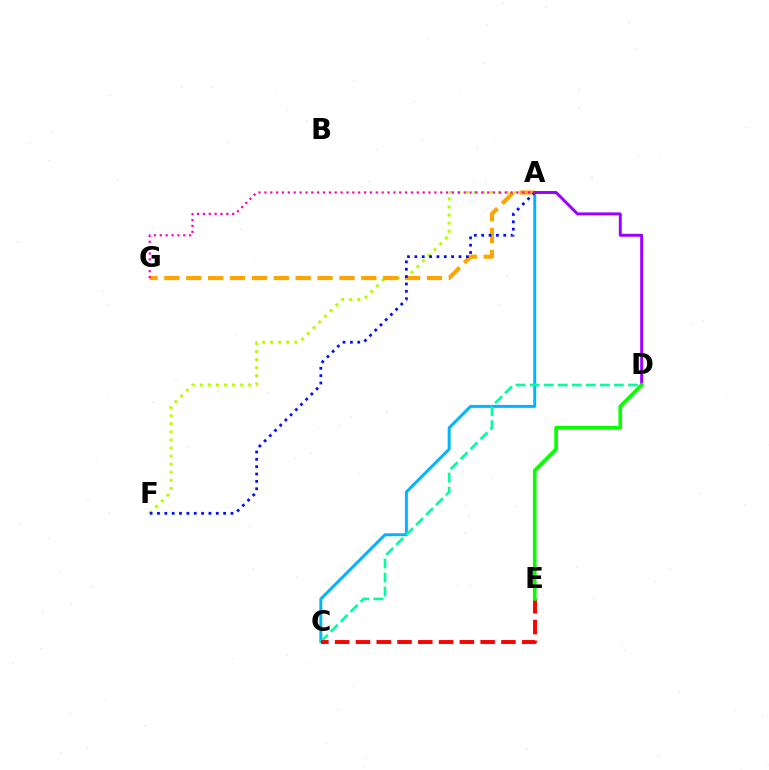{('A', 'C'): [{'color': '#00b5ff', 'line_style': 'solid', 'thickness': 2.13}], ('A', 'F'): [{'color': '#b3ff00', 'line_style': 'dotted', 'thickness': 2.19}, {'color': '#0010ff', 'line_style': 'dotted', 'thickness': 2.0}], ('C', 'D'): [{'color': '#00ff9d', 'line_style': 'dashed', 'thickness': 1.91}], ('A', 'G'): [{'color': '#ffa500', 'line_style': 'dashed', 'thickness': 2.97}, {'color': '#ff00bd', 'line_style': 'dotted', 'thickness': 1.59}], ('C', 'E'): [{'color': '#ff0000', 'line_style': 'dashed', 'thickness': 2.82}], ('A', 'D'): [{'color': '#9b00ff', 'line_style': 'solid', 'thickness': 2.12}], ('D', 'E'): [{'color': '#08ff00', 'line_style': 'solid', 'thickness': 2.64}]}